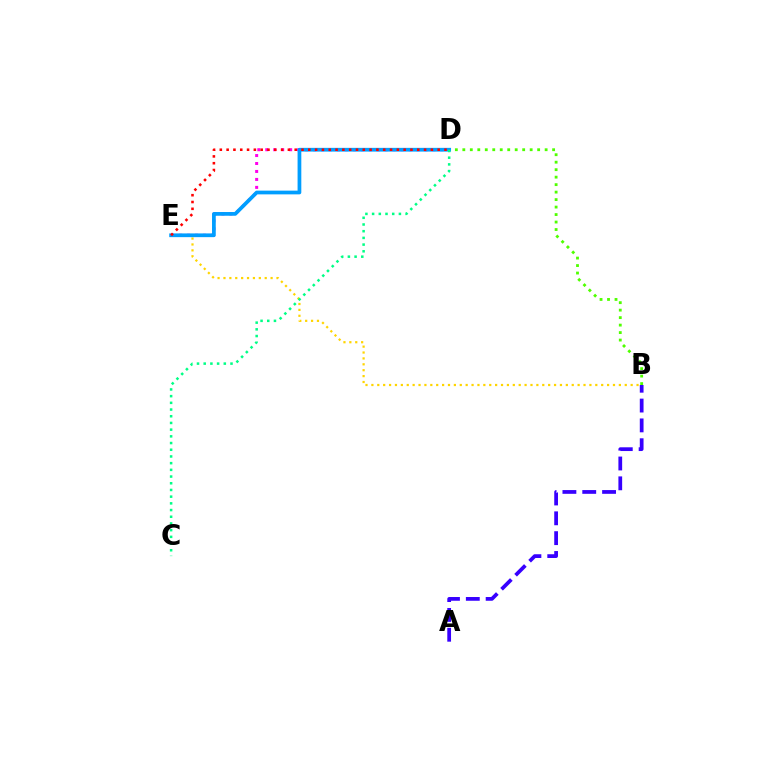{('D', 'E'): [{'color': '#ff00ed', 'line_style': 'dotted', 'thickness': 2.16}, {'color': '#009eff', 'line_style': 'solid', 'thickness': 2.69}, {'color': '#ff0000', 'line_style': 'dotted', 'thickness': 1.85}], ('A', 'B'): [{'color': '#3700ff', 'line_style': 'dashed', 'thickness': 2.69}], ('B', 'E'): [{'color': '#ffd500', 'line_style': 'dotted', 'thickness': 1.6}], ('B', 'D'): [{'color': '#4fff00', 'line_style': 'dotted', 'thickness': 2.03}], ('C', 'D'): [{'color': '#00ff86', 'line_style': 'dotted', 'thickness': 1.82}]}